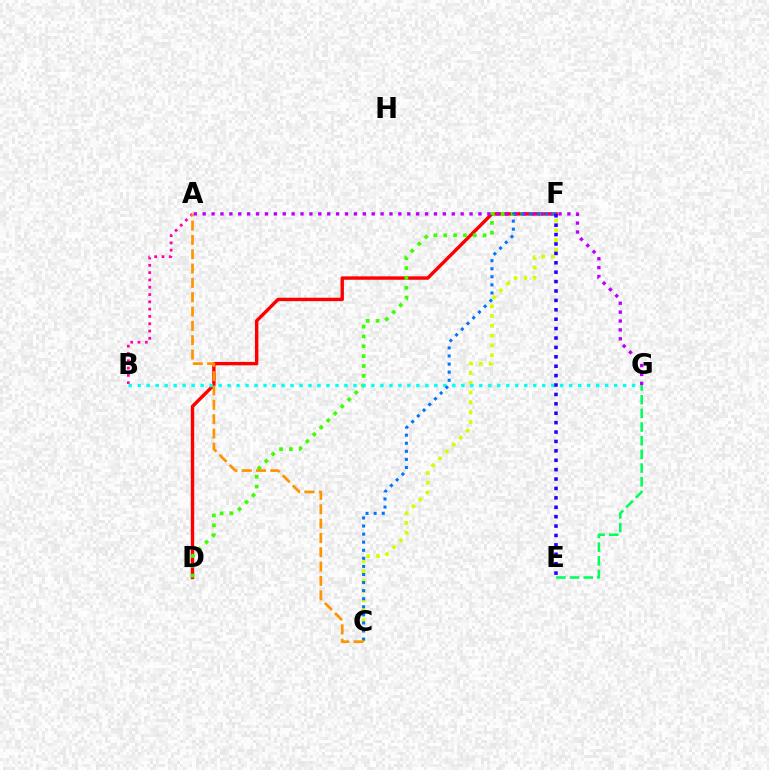{('D', 'F'): [{'color': '#ff0000', 'line_style': 'solid', 'thickness': 2.46}, {'color': '#3dff00', 'line_style': 'dotted', 'thickness': 2.68}], ('A', 'B'): [{'color': '#ff00ac', 'line_style': 'dotted', 'thickness': 1.98}], ('C', 'F'): [{'color': '#d1ff00', 'line_style': 'dotted', 'thickness': 2.66}, {'color': '#0074ff', 'line_style': 'dotted', 'thickness': 2.19}], ('B', 'G'): [{'color': '#00fff6', 'line_style': 'dotted', 'thickness': 2.44}], ('A', 'G'): [{'color': '#b900ff', 'line_style': 'dotted', 'thickness': 2.42}], ('A', 'C'): [{'color': '#ff9400', 'line_style': 'dashed', 'thickness': 1.95}], ('E', 'G'): [{'color': '#00ff5c', 'line_style': 'dashed', 'thickness': 1.86}], ('E', 'F'): [{'color': '#2500ff', 'line_style': 'dotted', 'thickness': 2.55}]}